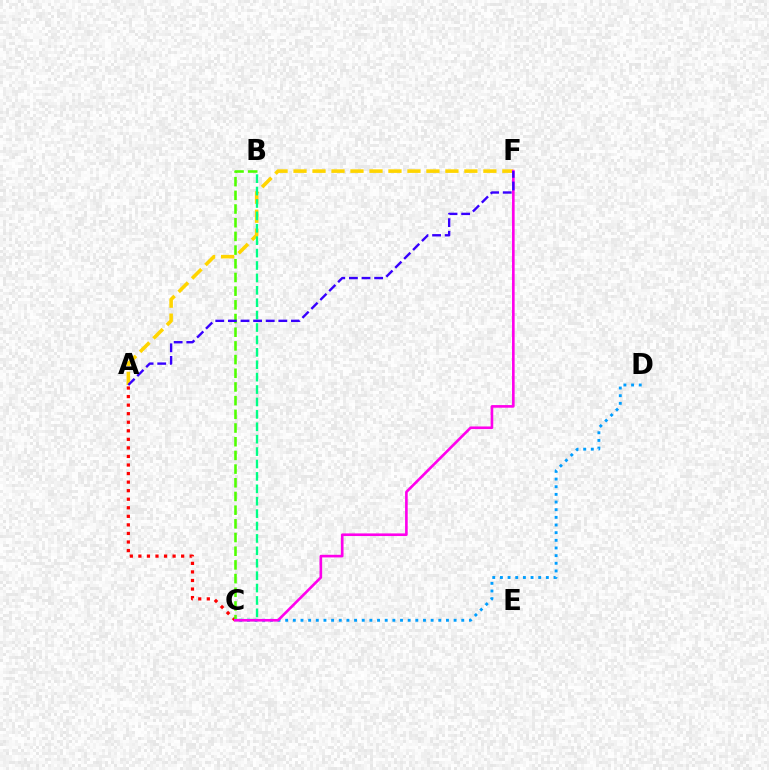{('A', 'C'): [{'color': '#ff0000', 'line_style': 'dotted', 'thickness': 2.32}], ('A', 'F'): [{'color': '#ffd500', 'line_style': 'dashed', 'thickness': 2.58}, {'color': '#3700ff', 'line_style': 'dashed', 'thickness': 1.71}], ('B', 'C'): [{'color': '#4fff00', 'line_style': 'dashed', 'thickness': 1.86}, {'color': '#00ff86', 'line_style': 'dashed', 'thickness': 1.69}], ('C', 'D'): [{'color': '#009eff', 'line_style': 'dotted', 'thickness': 2.08}], ('C', 'F'): [{'color': '#ff00ed', 'line_style': 'solid', 'thickness': 1.89}]}